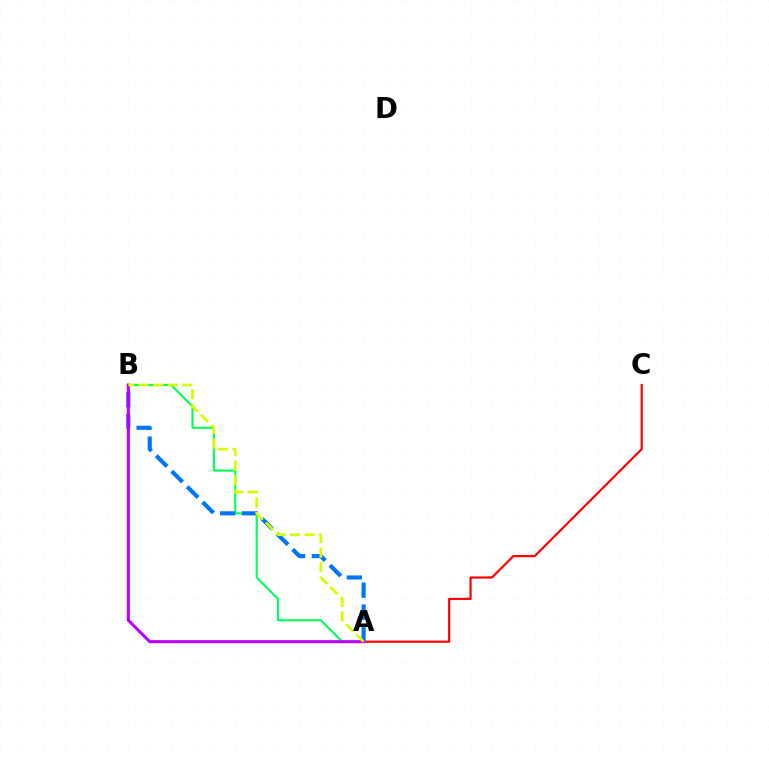{('A', 'C'): [{'color': '#ff0000', 'line_style': 'solid', 'thickness': 1.57}], ('A', 'B'): [{'color': '#00ff5c', 'line_style': 'solid', 'thickness': 1.5}, {'color': '#0074ff', 'line_style': 'dashed', 'thickness': 2.98}, {'color': '#b900ff', 'line_style': 'solid', 'thickness': 2.2}, {'color': '#d1ff00', 'line_style': 'dashed', 'thickness': 1.97}]}